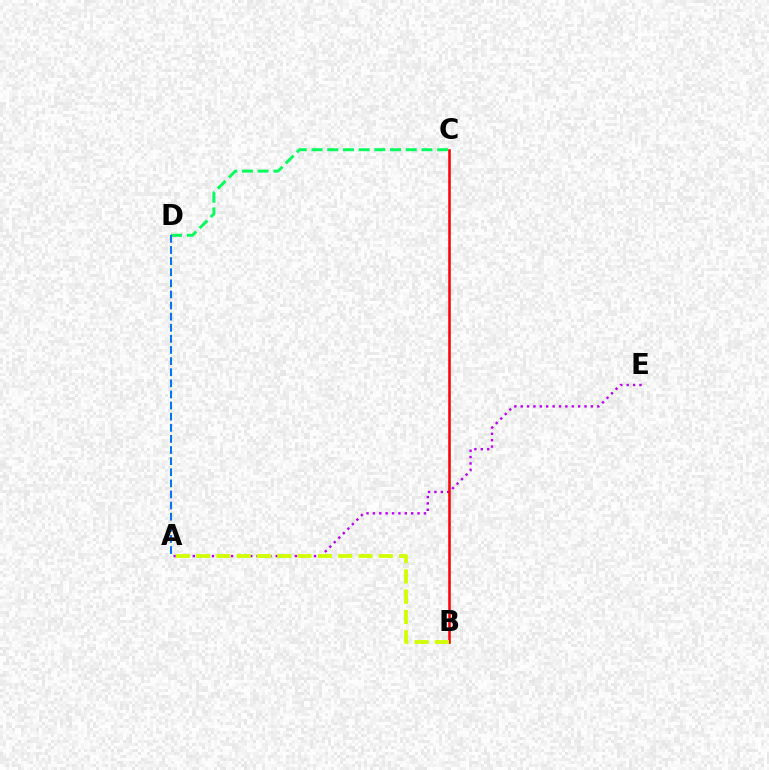{('C', 'D'): [{'color': '#00ff5c', 'line_style': 'dashed', 'thickness': 2.13}], ('A', 'E'): [{'color': '#b900ff', 'line_style': 'dotted', 'thickness': 1.73}], ('A', 'D'): [{'color': '#0074ff', 'line_style': 'dashed', 'thickness': 1.51}], ('B', 'C'): [{'color': '#ff0000', 'line_style': 'solid', 'thickness': 1.83}], ('A', 'B'): [{'color': '#d1ff00', 'line_style': 'dashed', 'thickness': 2.76}]}